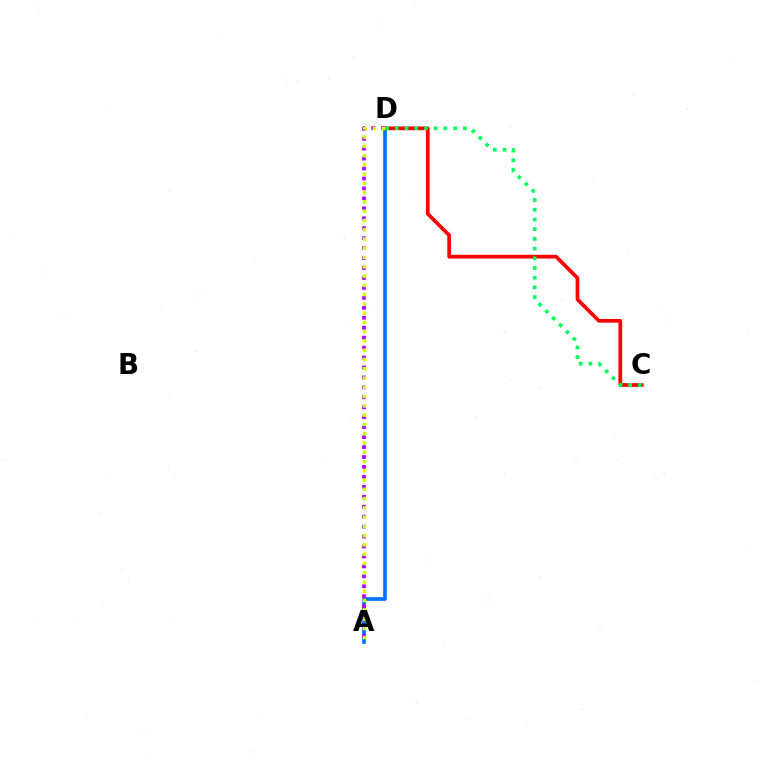{('A', 'D'): [{'color': '#0074ff', 'line_style': 'solid', 'thickness': 2.67}, {'color': '#b900ff', 'line_style': 'dotted', 'thickness': 2.7}, {'color': '#d1ff00', 'line_style': 'dotted', 'thickness': 2.52}], ('C', 'D'): [{'color': '#ff0000', 'line_style': 'solid', 'thickness': 2.68}, {'color': '#00ff5c', 'line_style': 'dotted', 'thickness': 2.64}]}